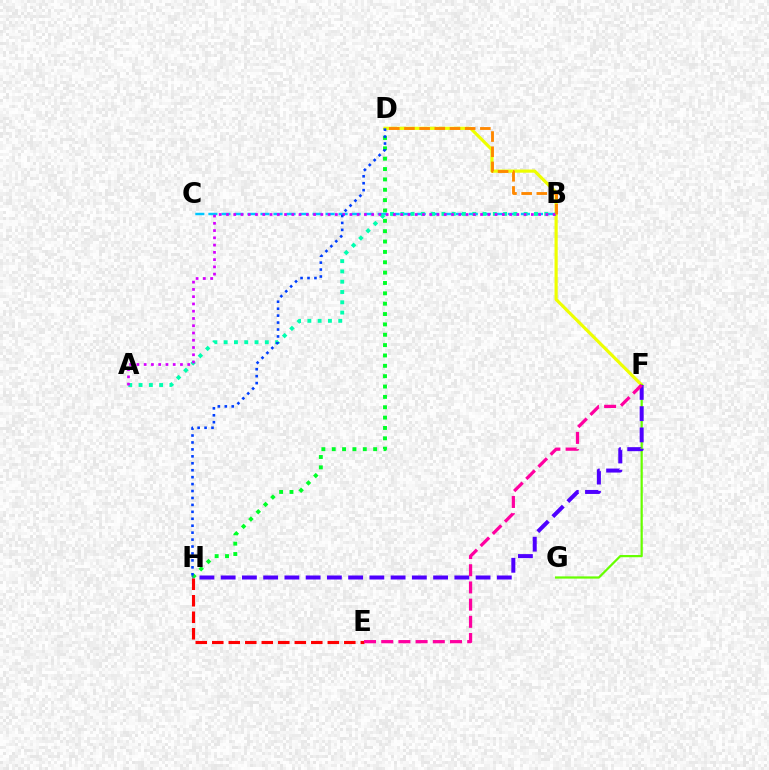{('D', 'H'): [{'color': '#00ff27', 'line_style': 'dotted', 'thickness': 2.81}, {'color': '#003fff', 'line_style': 'dotted', 'thickness': 1.88}], ('D', 'F'): [{'color': '#eeff00', 'line_style': 'solid', 'thickness': 2.29}], ('F', 'G'): [{'color': '#66ff00', 'line_style': 'solid', 'thickness': 1.6}], ('F', 'H'): [{'color': '#4f00ff', 'line_style': 'dashed', 'thickness': 2.89}], ('E', 'H'): [{'color': '#ff0000', 'line_style': 'dashed', 'thickness': 2.24}], ('B', 'C'): [{'color': '#00c7ff', 'line_style': 'dashed', 'thickness': 1.77}], ('A', 'B'): [{'color': '#00ffaf', 'line_style': 'dotted', 'thickness': 2.79}, {'color': '#d600ff', 'line_style': 'dotted', 'thickness': 1.97}], ('E', 'F'): [{'color': '#ff00a0', 'line_style': 'dashed', 'thickness': 2.34}], ('B', 'D'): [{'color': '#ff8800', 'line_style': 'dashed', 'thickness': 2.06}]}